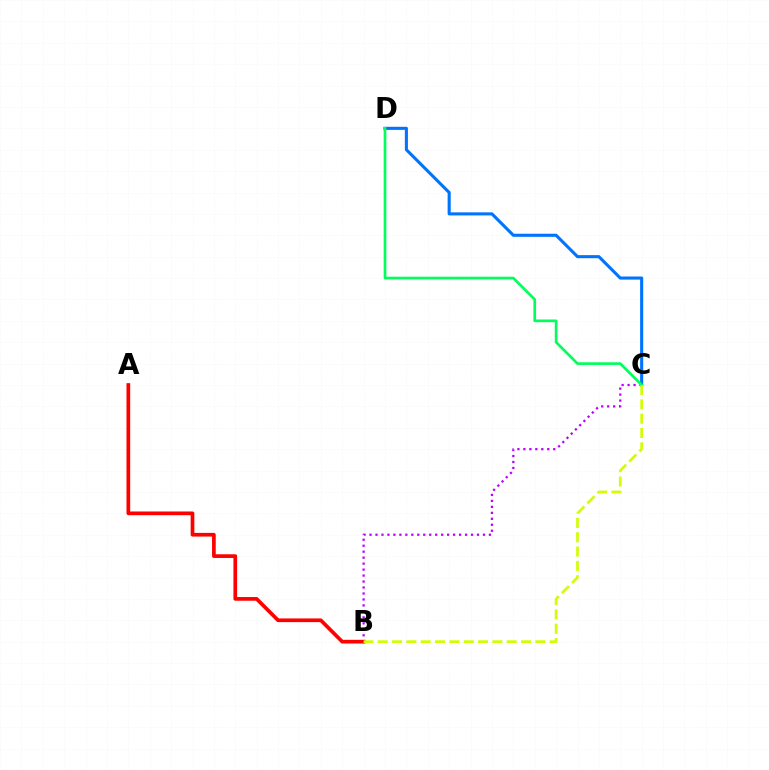{('B', 'C'): [{'color': '#b900ff', 'line_style': 'dotted', 'thickness': 1.62}, {'color': '#d1ff00', 'line_style': 'dashed', 'thickness': 1.95}], ('A', 'B'): [{'color': '#ff0000', 'line_style': 'solid', 'thickness': 2.66}], ('C', 'D'): [{'color': '#0074ff', 'line_style': 'solid', 'thickness': 2.22}, {'color': '#00ff5c', 'line_style': 'solid', 'thickness': 1.93}]}